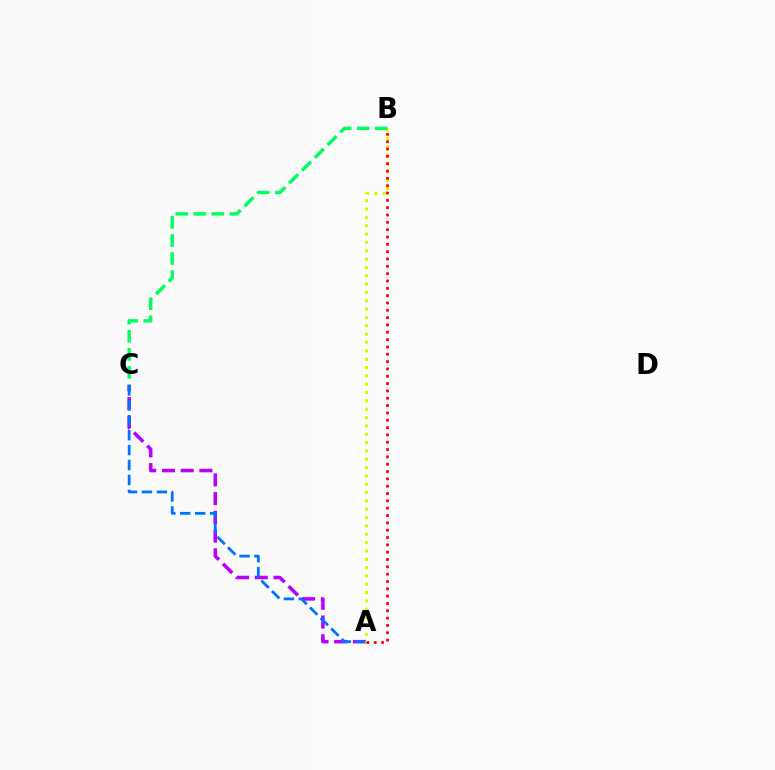{('A', 'C'): [{'color': '#b900ff', 'line_style': 'dashed', 'thickness': 2.54}, {'color': '#0074ff', 'line_style': 'dashed', 'thickness': 2.03}], ('A', 'B'): [{'color': '#d1ff00', 'line_style': 'dotted', 'thickness': 2.27}, {'color': '#ff0000', 'line_style': 'dotted', 'thickness': 1.99}], ('B', 'C'): [{'color': '#00ff5c', 'line_style': 'dashed', 'thickness': 2.45}]}